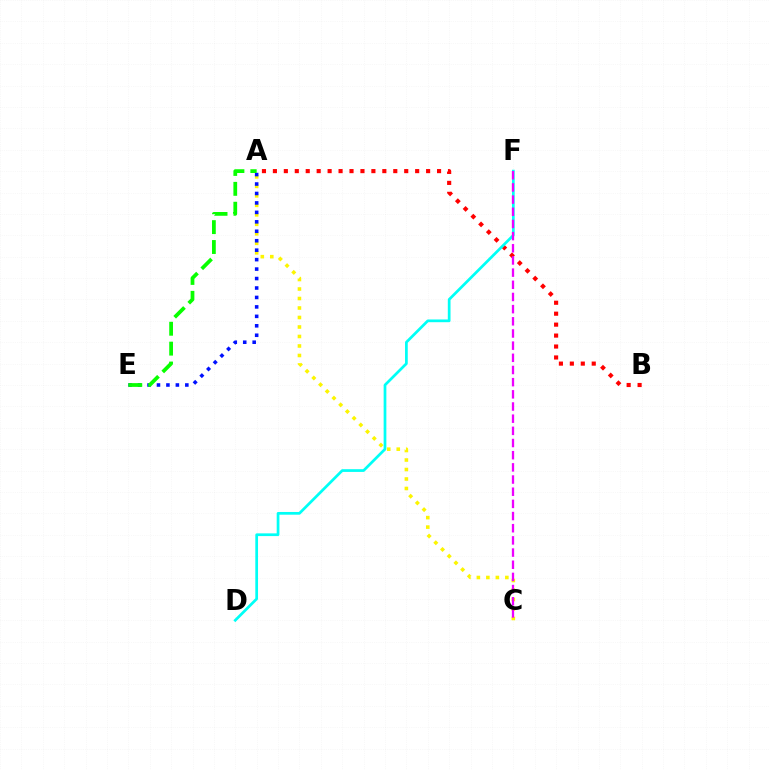{('A', 'C'): [{'color': '#fcf500', 'line_style': 'dotted', 'thickness': 2.58}], ('A', 'E'): [{'color': '#0010ff', 'line_style': 'dotted', 'thickness': 2.57}, {'color': '#08ff00', 'line_style': 'dashed', 'thickness': 2.7}], ('A', 'B'): [{'color': '#ff0000', 'line_style': 'dotted', 'thickness': 2.97}], ('D', 'F'): [{'color': '#00fff6', 'line_style': 'solid', 'thickness': 1.96}], ('C', 'F'): [{'color': '#ee00ff', 'line_style': 'dashed', 'thickness': 1.65}]}